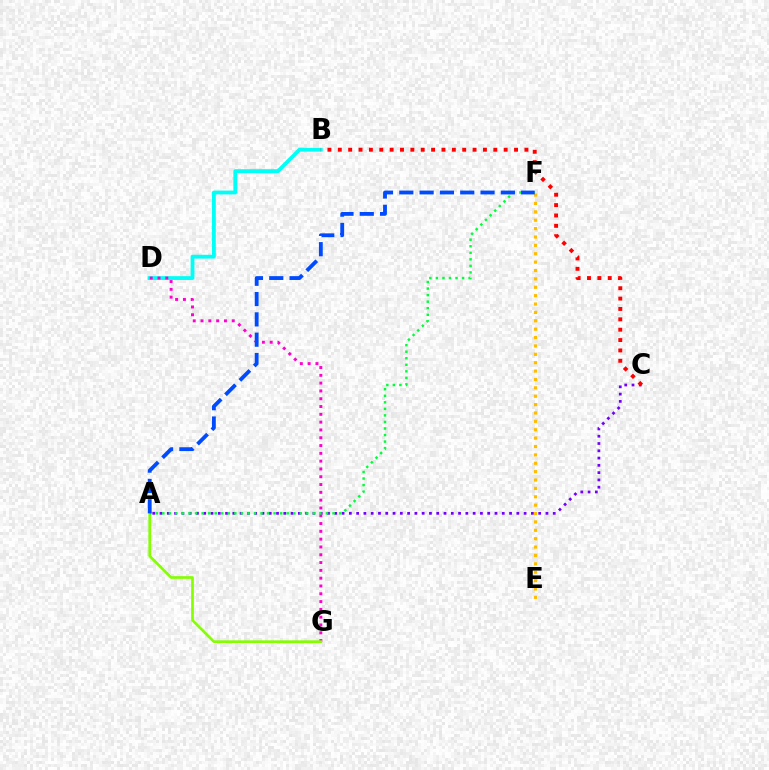{('A', 'C'): [{'color': '#7200ff', 'line_style': 'dotted', 'thickness': 1.98}], ('B', 'D'): [{'color': '#00fff6', 'line_style': 'solid', 'thickness': 2.74}], ('D', 'G'): [{'color': '#ff00cf', 'line_style': 'dotted', 'thickness': 2.12}], ('A', 'G'): [{'color': '#84ff00', 'line_style': 'solid', 'thickness': 1.92}], ('E', 'F'): [{'color': '#ffbd00', 'line_style': 'dotted', 'thickness': 2.28}], ('A', 'F'): [{'color': '#00ff39', 'line_style': 'dotted', 'thickness': 1.78}, {'color': '#004bff', 'line_style': 'dashed', 'thickness': 2.76}], ('B', 'C'): [{'color': '#ff0000', 'line_style': 'dotted', 'thickness': 2.82}]}